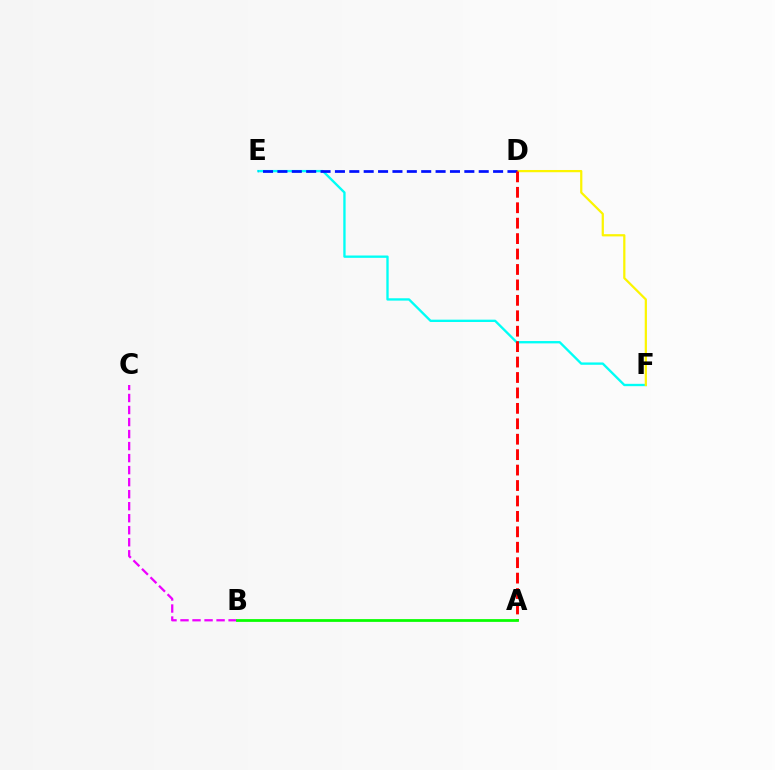{('E', 'F'): [{'color': '#00fff6', 'line_style': 'solid', 'thickness': 1.69}], ('D', 'F'): [{'color': '#fcf500', 'line_style': 'solid', 'thickness': 1.61}], ('D', 'E'): [{'color': '#0010ff', 'line_style': 'dashed', 'thickness': 1.95}], ('B', 'C'): [{'color': '#ee00ff', 'line_style': 'dashed', 'thickness': 1.63}], ('A', 'D'): [{'color': '#ff0000', 'line_style': 'dashed', 'thickness': 2.1}], ('A', 'B'): [{'color': '#08ff00', 'line_style': 'solid', 'thickness': 1.99}]}